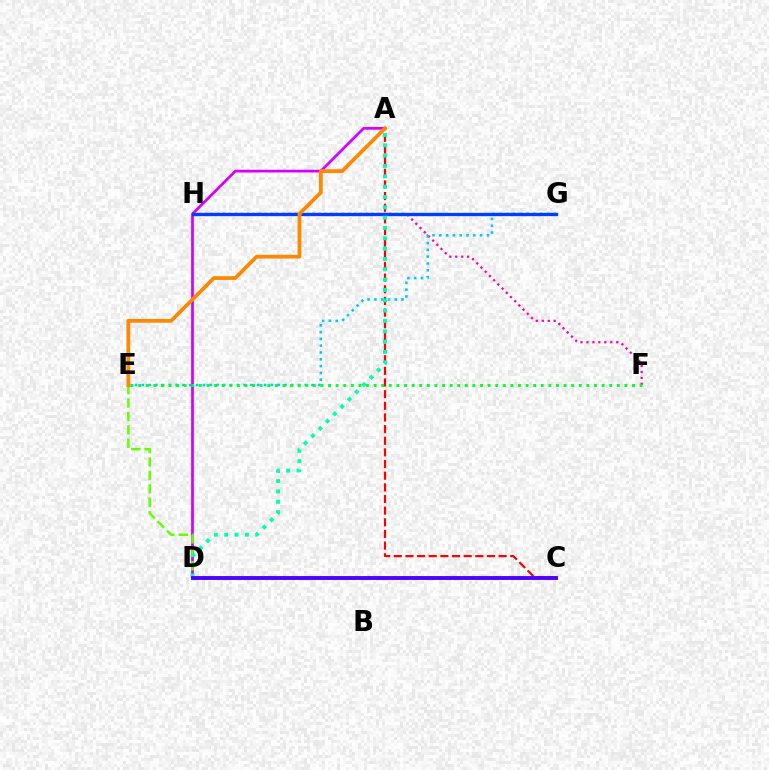{('C', 'D'): [{'color': '#eeff00', 'line_style': 'dotted', 'thickness': 2.37}, {'color': '#4f00ff', 'line_style': 'solid', 'thickness': 2.79}], ('F', 'H'): [{'color': '#ff00a0', 'line_style': 'dotted', 'thickness': 1.62}], ('A', 'C'): [{'color': '#ff0000', 'line_style': 'dashed', 'thickness': 1.58}], ('E', 'G'): [{'color': '#00c7ff', 'line_style': 'dotted', 'thickness': 1.85}], ('A', 'D'): [{'color': '#d600ff', 'line_style': 'solid', 'thickness': 1.96}, {'color': '#00ffaf', 'line_style': 'dotted', 'thickness': 2.81}], ('D', 'E'): [{'color': '#66ff00', 'line_style': 'dashed', 'thickness': 1.82}], ('G', 'H'): [{'color': '#003fff', 'line_style': 'solid', 'thickness': 2.4}], ('A', 'E'): [{'color': '#ff8800', 'line_style': 'solid', 'thickness': 2.7}], ('E', 'F'): [{'color': '#00ff27', 'line_style': 'dotted', 'thickness': 2.06}]}